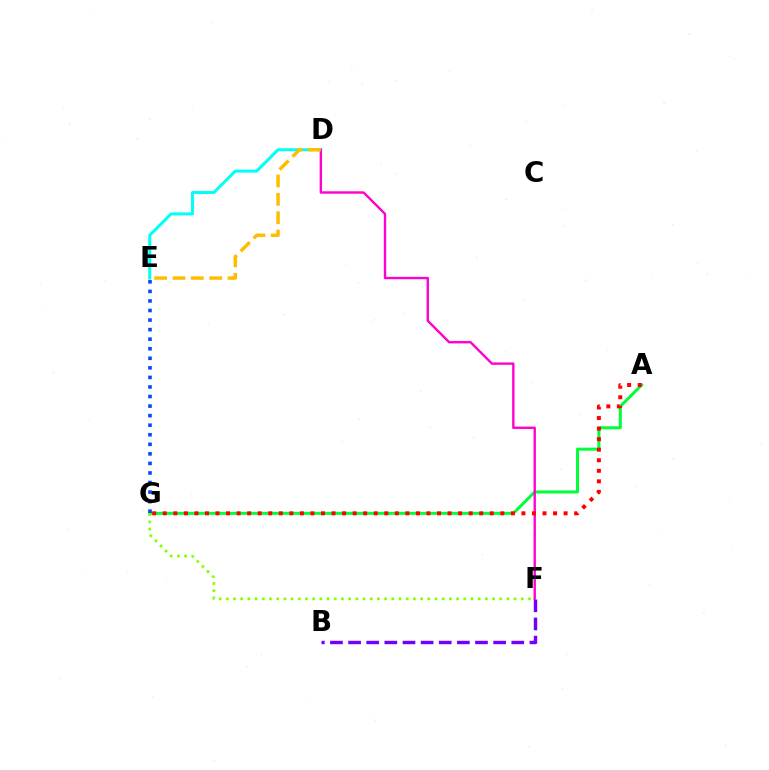{('B', 'F'): [{'color': '#7200ff', 'line_style': 'dashed', 'thickness': 2.46}], ('D', 'E'): [{'color': '#00fff6', 'line_style': 'solid', 'thickness': 2.16}, {'color': '#ffbd00', 'line_style': 'dashed', 'thickness': 2.49}], ('A', 'G'): [{'color': '#00ff39', 'line_style': 'solid', 'thickness': 2.17}, {'color': '#ff0000', 'line_style': 'dotted', 'thickness': 2.87}], ('E', 'G'): [{'color': '#004bff', 'line_style': 'dotted', 'thickness': 2.6}], ('F', 'G'): [{'color': '#84ff00', 'line_style': 'dotted', 'thickness': 1.96}], ('D', 'F'): [{'color': '#ff00cf', 'line_style': 'solid', 'thickness': 1.71}]}